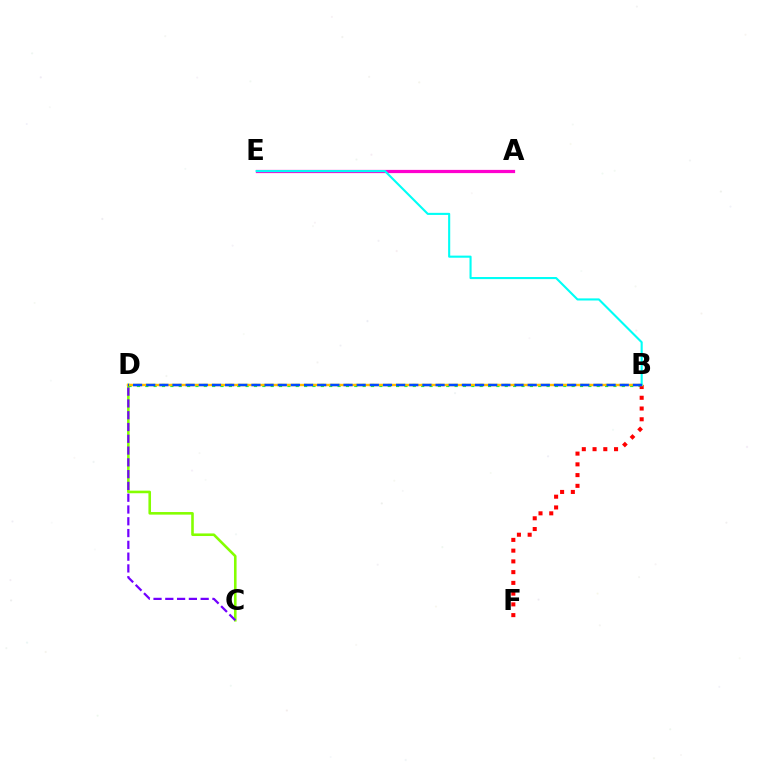{('C', 'D'): [{'color': '#84ff00', 'line_style': 'solid', 'thickness': 1.87}, {'color': '#7200ff', 'line_style': 'dashed', 'thickness': 1.6}], ('A', 'E'): [{'color': '#ff00cf', 'line_style': 'solid', 'thickness': 2.32}], ('B', 'D'): [{'color': '#00ff39', 'line_style': 'dotted', 'thickness': 2.27}, {'color': '#ffbd00', 'line_style': 'solid', 'thickness': 1.75}, {'color': '#004bff', 'line_style': 'dashed', 'thickness': 1.79}], ('B', 'F'): [{'color': '#ff0000', 'line_style': 'dotted', 'thickness': 2.92}], ('B', 'E'): [{'color': '#00fff6', 'line_style': 'solid', 'thickness': 1.52}]}